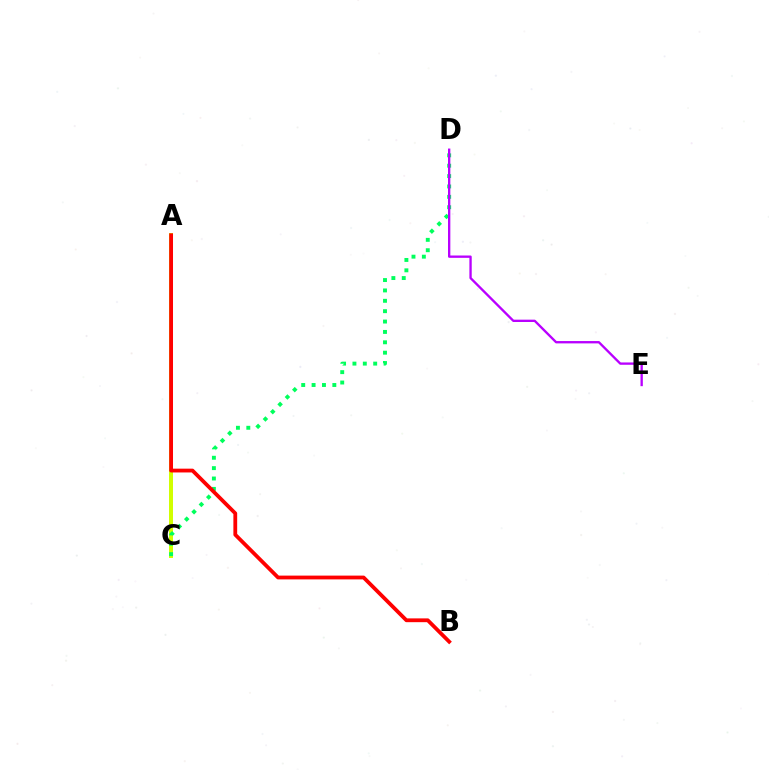{('A', 'C'): [{'color': '#0074ff', 'line_style': 'solid', 'thickness': 1.72}, {'color': '#d1ff00', 'line_style': 'solid', 'thickness': 2.86}], ('C', 'D'): [{'color': '#00ff5c', 'line_style': 'dotted', 'thickness': 2.82}], ('D', 'E'): [{'color': '#b900ff', 'line_style': 'solid', 'thickness': 1.68}], ('A', 'B'): [{'color': '#ff0000', 'line_style': 'solid', 'thickness': 2.73}]}